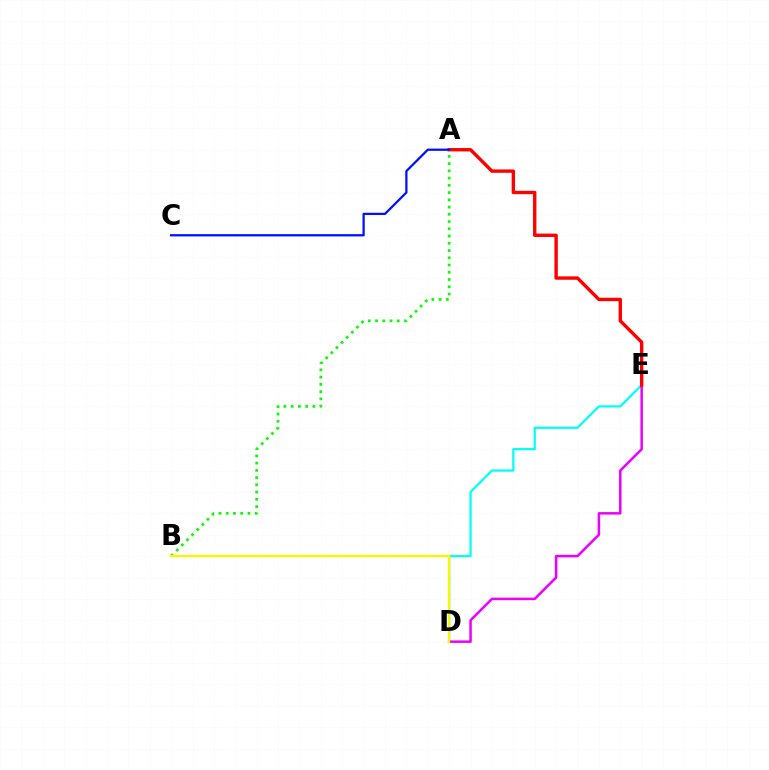{('D', 'E'): [{'color': '#00fff6', 'line_style': 'solid', 'thickness': 1.61}, {'color': '#ee00ff', 'line_style': 'solid', 'thickness': 1.81}], ('A', 'E'): [{'color': '#ff0000', 'line_style': 'solid', 'thickness': 2.44}], ('A', 'B'): [{'color': '#08ff00', 'line_style': 'dotted', 'thickness': 1.97}], ('B', 'D'): [{'color': '#fcf500', 'line_style': 'solid', 'thickness': 1.68}], ('A', 'C'): [{'color': '#0010ff', 'line_style': 'solid', 'thickness': 1.62}]}